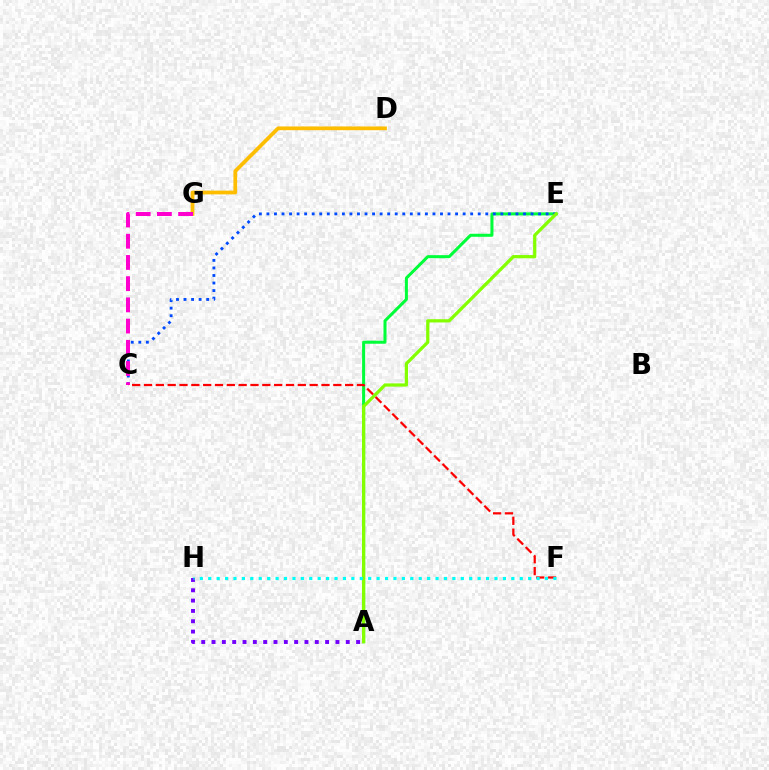{('A', 'H'): [{'color': '#7200ff', 'line_style': 'dotted', 'thickness': 2.81}], ('A', 'E'): [{'color': '#00ff39', 'line_style': 'solid', 'thickness': 2.18}, {'color': '#84ff00', 'line_style': 'solid', 'thickness': 2.33}], ('C', 'E'): [{'color': '#004bff', 'line_style': 'dotted', 'thickness': 2.05}], ('D', 'G'): [{'color': '#ffbd00', 'line_style': 'solid', 'thickness': 2.7}], ('C', 'G'): [{'color': '#ff00cf', 'line_style': 'dashed', 'thickness': 2.88}], ('C', 'F'): [{'color': '#ff0000', 'line_style': 'dashed', 'thickness': 1.61}], ('F', 'H'): [{'color': '#00fff6', 'line_style': 'dotted', 'thickness': 2.29}]}